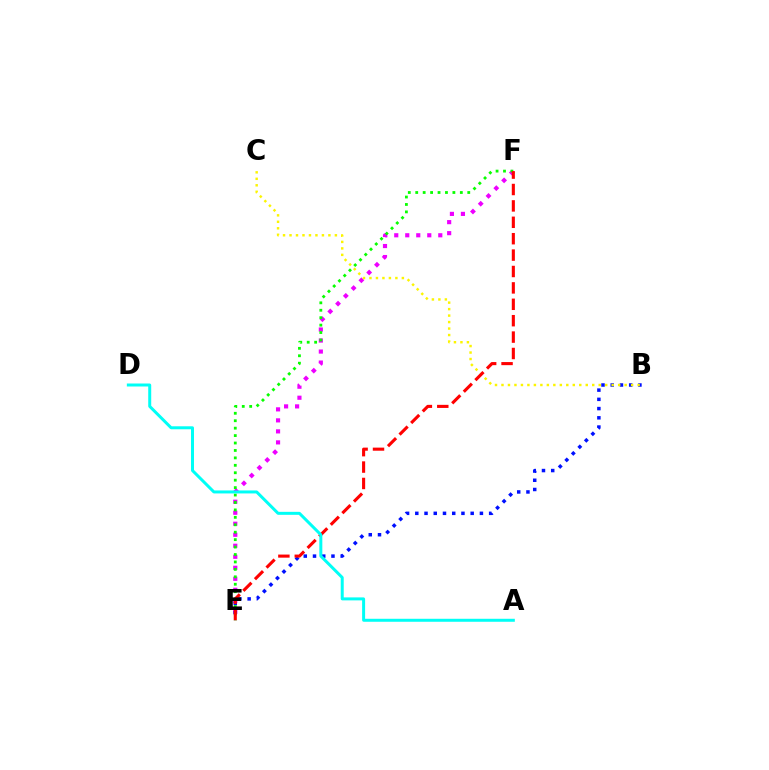{('E', 'F'): [{'color': '#ee00ff', 'line_style': 'dotted', 'thickness': 2.99}, {'color': '#08ff00', 'line_style': 'dotted', 'thickness': 2.02}, {'color': '#ff0000', 'line_style': 'dashed', 'thickness': 2.23}], ('B', 'E'): [{'color': '#0010ff', 'line_style': 'dotted', 'thickness': 2.51}], ('B', 'C'): [{'color': '#fcf500', 'line_style': 'dotted', 'thickness': 1.76}], ('A', 'D'): [{'color': '#00fff6', 'line_style': 'solid', 'thickness': 2.15}]}